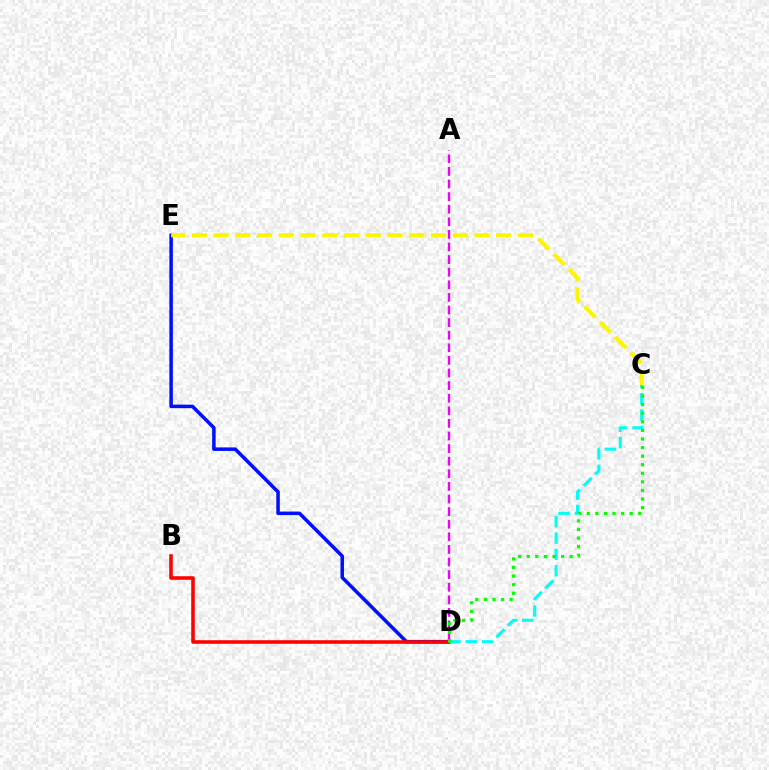{('A', 'D'): [{'color': '#ee00ff', 'line_style': 'dashed', 'thickness': 1.71}], ('D', 'E'): [{'color': '#0010ff', 'line_style': 'solid', 'thickness': 2.54}], ('B', 'D'): [{'color': '#ff0000', 'line_style': 'solid', 'thickness': 2.57}], ('C', 'D'): [{'color': '#00fff6', 'line_style': 'dashed', 'thickness': 2.22}, {'color': '#08ff00', 'line_style': 'dotted', 'thickness': 2.33}], ('C', 'E'): [{'color': '#fcf500', 'line_style': 'dashed', 'thickness': 2.95}]}